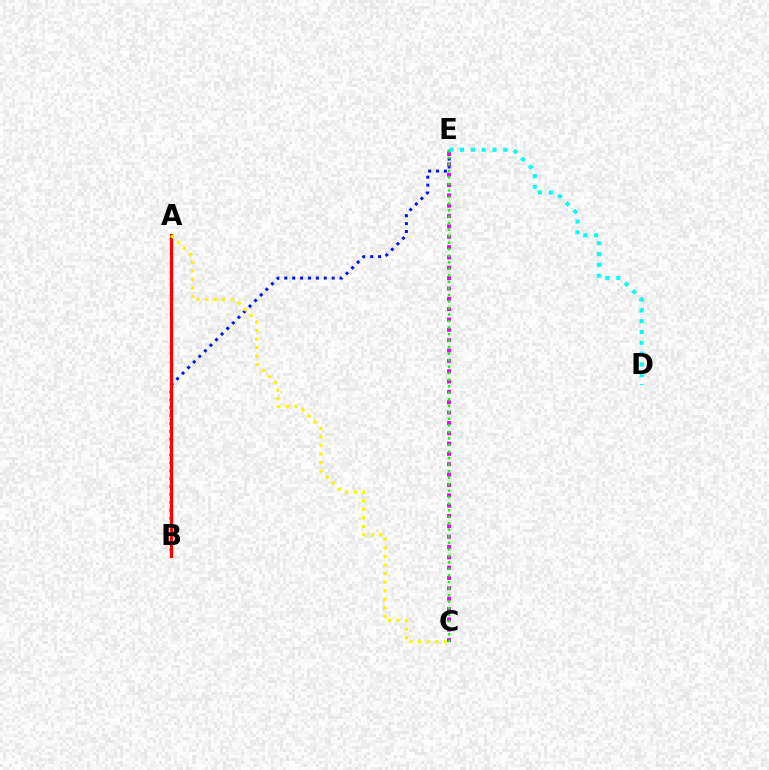{('B', 'E'): [{'color': '#0010ff', 'line_style': 'dotted', 'thickness': 2.15}], ('D', 'E'): [{'color': '#00fff6', 'line_style': 'dotted', 'thickness': 2.94}], ('A', 'B'): [{'color': '#ff0000', 'line_style': 'solid', 'thickness': 2.32}], ('C', 'E'): [{'color': '#ee00ff', 'line_style': 'dotted', 'thickness': 2.81}, {'color': '#08ff00', 'line_style': 'dotted', 'thickness': 1.77}], ('A', 'C'): [{'color': '#fcf500', 'line_style': 'dotted', 'thickness': 2.33}]}